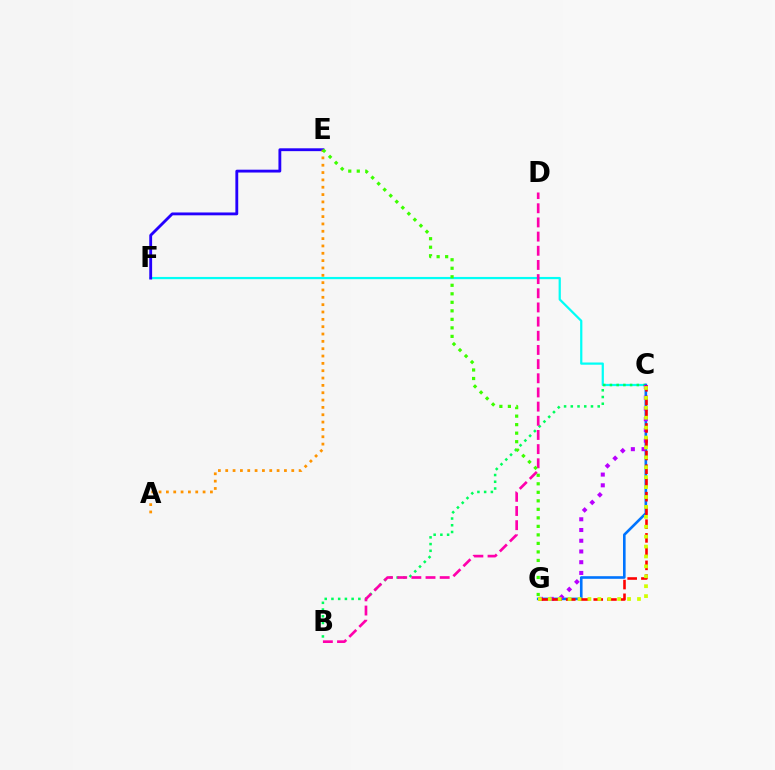{('C', 'F'): [{'color': '#00fff6', 'line_style': 'solid', 'thickness': 1.61}], ('B', 'C'): [{'color': '#00ff5c', 'line_style': 'dotted', 'thickness': 1.83}], ('C', 'G'): [{'color': '#0074ff', 'line_style': 'solid', 'thickness': 1.89}, {'color': '#b900ff', 'line_style': 'dotted', 'thickness': 2.92}, {'color': '#ff0000', 'line_style': 'dashed', 'thickness': 1.87}, {'color': '#d1ff00', 'line_style': 'dotted', 'thickness': 2.69}], ('B', 'D'): [{'color': '#ff00ac', 'line_style': 'dashed', 'thickness': 1.92}], ('E', 'F'): [{'color': '#2500ff', 'line_style': 'solid', 'thickness': 2.05}], ('A', 'E'): [{'color': '#ff9400', 'line_style': 'dotted', 'thickness': 1.99}], ('E', 'G'): [{'color': '#3dff00', 'line_style': 'dotted', 'thickness': 2.31}]}